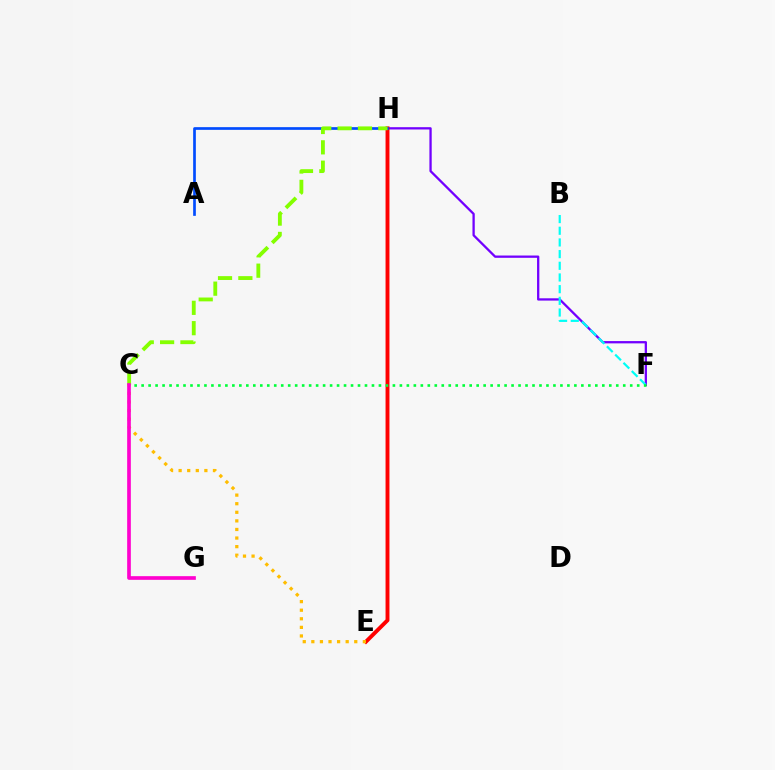{('F', 'H'): [{'color': '#7200ff', 'line_style': 'solid', 'thickness': 1.65}], ('E', 'H'): [{'color': '#ff0000', 'line_style': 'solid', 'thickness': 2.81}], ('B', 'F'): [{'color': '#00fff6', 'line_style': 'dashed', 'thickness': 1.59}], ('C', 'E'): [{'color': '#ffbd00', 'line_style': 'dotted', 'thickness': 2.33}], ('A', 'H'): [{'color': '#004bff', 'line_style': 'solid', 'thickness': 1.93}], ('C', 'H'): [{'color': '#84ff00', 'line_style': 'dashed', 'thickness': 2.76}], ('C', 'F'): [{'color': '#00ff39', 'line_style': 'dotted', 'thickness': 1.9}], ('C', 'G'): [{'color': '#ff00cf', 'line_style': 'solid', 'thickness': 2.65}]}